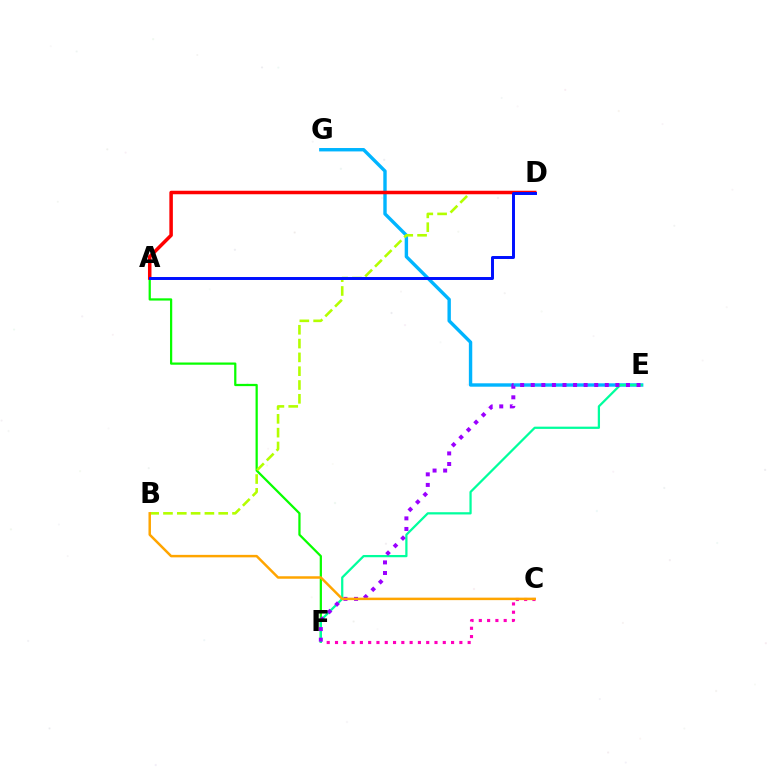{('E', 'G'): [{'color': '#00b5ff', 'line_style': 'solid', 'thickness': 2.45}], ('A', 'F'): [{'color': '#08ff00', 'line_style': 'solid', 'thickness': 1.61}], ('E', 'F'): [{'color': '#00ff9d', 'line_style': 'solid', 'thickness': 1.62}, {'color': '#9b00ff', 'line_style': 'dotted', 'thickness': 2.87}], ('B', 'D'): [{'color': '#b3ff00', 'line_style': 'dashed', 'thickness': 1.88}], ('A', 'D'): [{'color': '#ff0000', 'line_style': 'solid', 'thickness': 2.53}, {'color': '#0010ff', 'line_style': 'solid', 'thickness': 2.13}], ('C', 'F'): [{'color': '#ff00bd', 'line_style': 'dotted', 'thickness': 2.25}], ('B', 'C'): [{'color': '#ffa500', 'line_style': 'solid', 'thickness': 1.79}]}